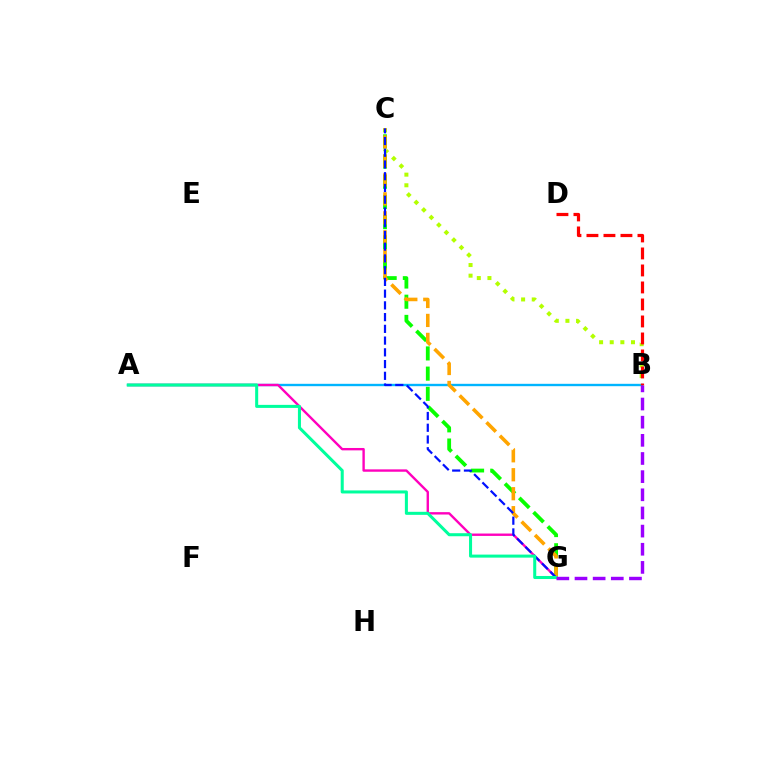{('A', 'B'): [{'color': '#00b5ff', 'line_style': 'solid', 'thickness': 1.71}], ('A', 'G'): [{'color': '#ff00bd', 'line_style': 'solid', 'thickness': 1.72}, {'color': '#00ff9d', 'line_style': 'solid', 'thickness': 2.19}], ('B', 'C'): [{'color': '#b3ff00', 'line_style': 'dotted', 'thickness': 2.89}], ('C', 'G'): [{'color': '#08ff00', 'line_style': 'dashed', 'thickness': 2.74}, {'color': '#ffa500', 'line_style': 'dashed', 'thickness': 2.58}, {'color': '#0010ff', 'line_style': 'dashed', 'thickness': 1.59}], ('B', 'D'): [{'color': '#ff0000', 'line_style': 'dashed', 'thickness': 2.31}], ('B', 'G'): [{'color': '#9b00ff', 'line_style': 'dashed', 'thickness': 2.47}]}